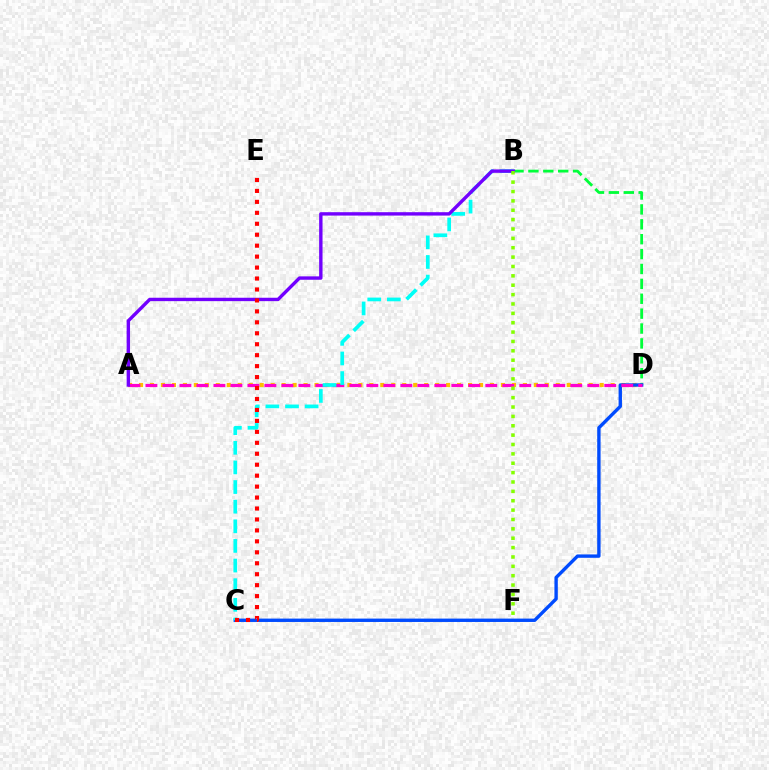{('A', 'D'): [{'color': '#ffbd00', 'line_style': 'dotted', 'thickness': 2.98}, {'color': '#ff00cf', 'line_style': 'dashed', 'thickness': 2.31}], ('B', 'D'): [{'color': '#00ff39', 'line_style': 'dashed', 'thickness': 2.02}], ('C', 'D'): [{'color': '#004bff', 'line_style': 'solid', 'thickness': 2.43}], ('B', 'C'): [{'color': '#00fff6', 'line_style': 'dashed', 'thickness': 2.67}], ('A', 'B'): [{'color': '#7200ff', 'line_style': 'solid', 'thickness': 2.44}], ('C', 'E'): [{'color': '#ff0000', 'line_style': 'dotted', 'thickness': 2.98}], ('B', 'F'): [{'color': '#84ff00', 'line_style': 'dotted', 'thickness': 2.55}]}